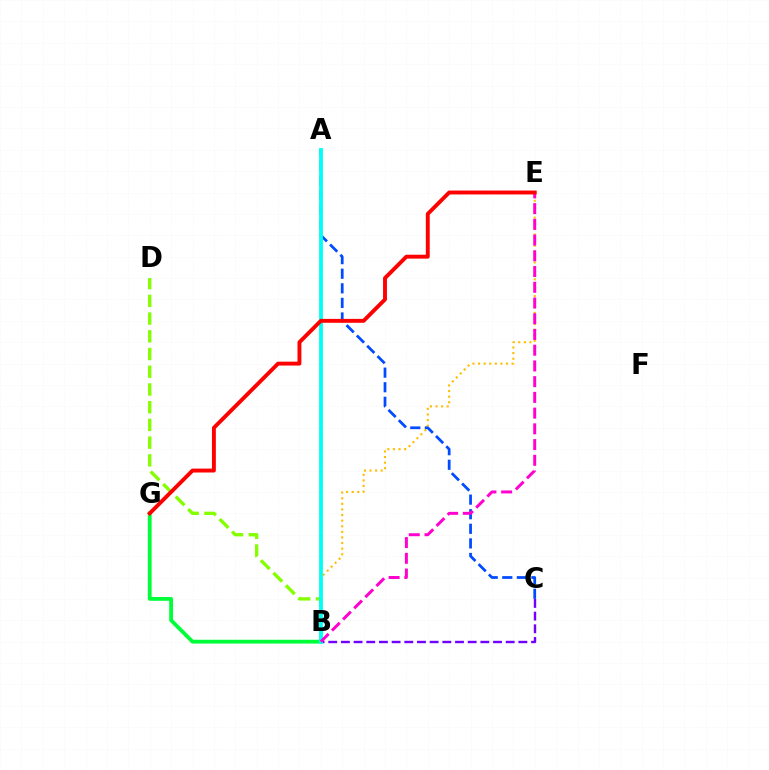{('B', 'C'): [{'color': '#7200ff', 'line_style': 'dashed', 'thickness': 1.72}], ('B', 'E'): [{'color': '#ffbd00', 'line_style': 'dotted', 'thickness': 1.52}, {'color': '#ff00cf', 'line_style': 'dashed', 'thickness': 2.14}], ('B', 'D'): [{'color': '#84ff00', 'line_style': 'dashed', 'thickness': 2.41}], ('A', 'C'): [{'color': '#004bff', 'line_style': 'dashed', 'thickness': 1.98}], ('B', 'G'): [{'color': '#00ff39', 'line_style': 'solid', 'thickness': 2.75}], ('A', 'B'): [{'color': '#00fff6', 'line_style': 'solid', 'thickness': 2.74}], ('E', 'G'): [{'color': '#ff0000', 'line_style': 'solid', 'thickness': 2.81}]}